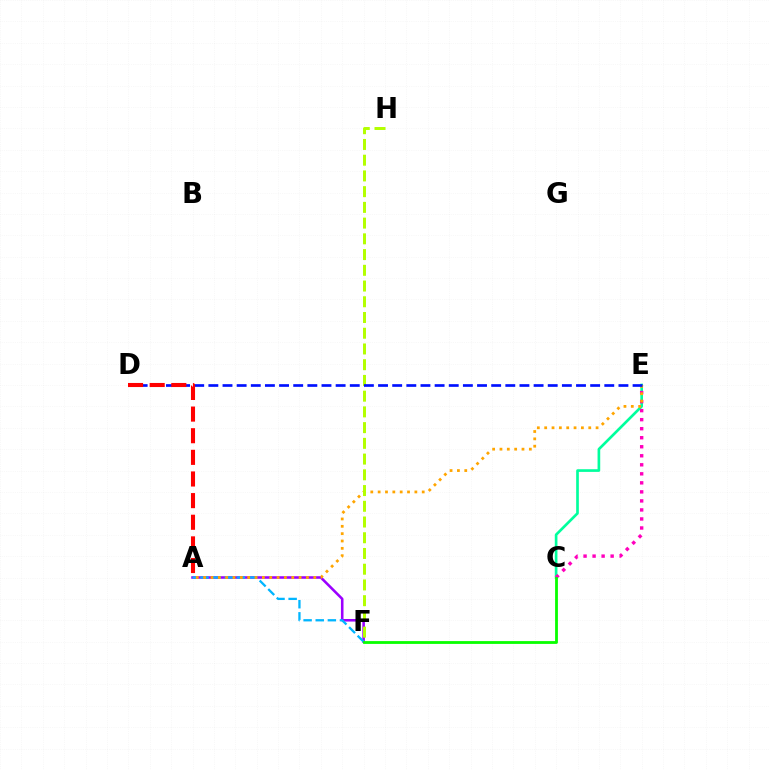{('A', 'F'): [{'color': '#9b00ff', 'line_style': 'solid', 'thickness': 1.85}, {'color': '#00b5ff', 'line_style': 'dashed', 'thickness': 1.65}], ('C', 'E'): [{'color': '#00ff9d', 'line_style': 'solid', 'thickness': 1.92}, {'color': '#ff00bd', 'line_style': 'dotted', 'thickness': 2.45}], ('A', 'E'): [{'color': '#ffa500', 'line_style': 'dotted', 'thickness': 2.0}], ('F', 'H'): [{'color': '#b3ff00', 'line_style': 'dashed', 'thickness': 2.14}], ('D', 'E'): [{'color': '#0010ff', 'line_style': 'dashed', 'thickness': 1.92}], ('A', 'D'): [{'color': '#ff0000', 'line_style': 'dashed', 'thickness': 2.94}], ('C', 'F'): [{'color': '#08ff00', 'line_style': 'solid', 'thickness': 2.02}]}